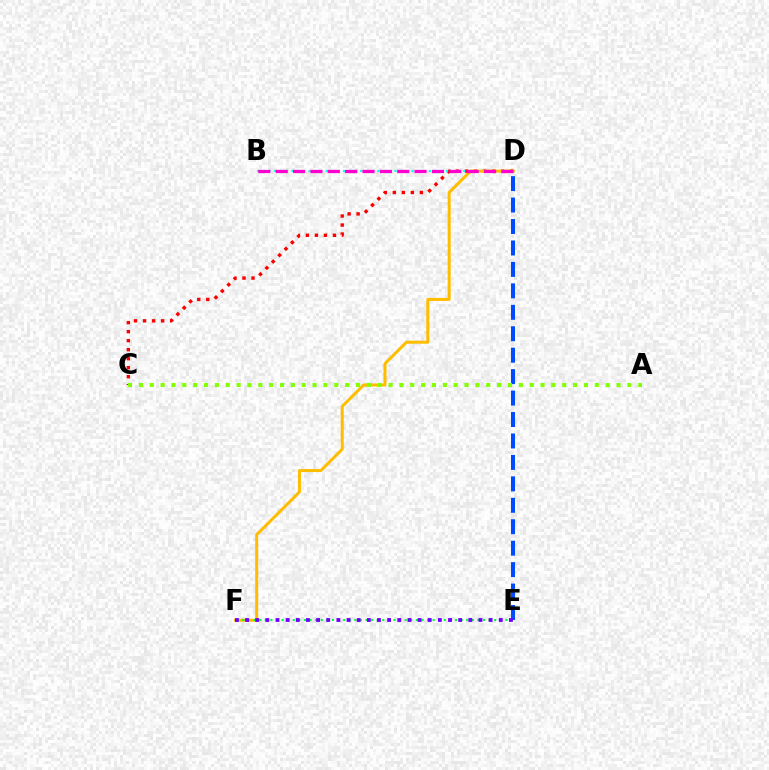{('C', 'D'): [{'color': '#ff0000', 'line_style': 'dotted', 'thickness': 2.45}], ('B', 'D'): [{'color': '#00fff6', 'line_style': 'dotted', 'thickness': 1.56}, {'color': '#ff00cf', 'line_style': 'dashed', 'thickness': 2.36}], ('D', 'F'): [{'color': '#ffbd00', 'line_style': 'solid', 'thickness': 2.16}], ('E', 'F'): [{'color': '#00ff39', 'line_style': 'dotted', 'thickness': 1.52}, {'color': '#7200ff', 'line_style': 'dotted', 'thickness': 2.76}], ('D', 'E'): [{'color': '#004bff', 'line_style': 'dashed', 'thickness': 2.91}], ('A', 'C'): [{'color': '#84ff00', 'line_style': 'dotted', 'thickness': 2.95}]}